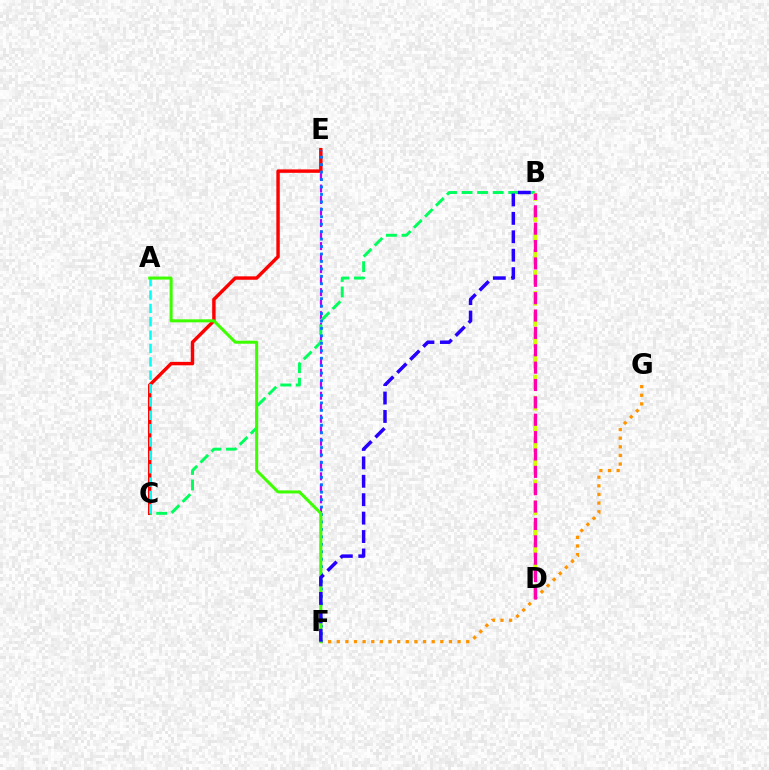{('E', 'F'): [{'color': '#b900ff', 'line_style': 'dashed', 'thickness': 1.56}, {'color': '#0074ff', 'line_style': 'dotted', 'thickness': 2.02}], ('C', 'E'): [{'color': '#ff0000', 'line_style': 'solid', 'thickness': 2.47}], ('B', 'C'): [{'color': '#00ff5c', 'line_style': 'dashed', 'thickness': 2.11}], ('A', 'C'): [{'color': '#00fff6', 'line_style': 'dashed', 'thickness': 1.82}], ('F', 'G'): [{'color': '#ff9400', 'line_style': 'dotted', 'thickness': 2.34}], ('B', 'D'): [{'color': '#d1ff00', 'line_style': 'dashed', 'thickness': 2.85}, {'color': '#ff00ac', 'line_style': 'dashed', 'thickness': 2.36}], ('A', 'F'): [{'color': '#3dff00', 'line_style': 'solid', 'thickness': 2.17}], ('B', 'F'): [{'color': '#2500ff', 'line_style': 'dashed', 'thickness': 2.5}]}